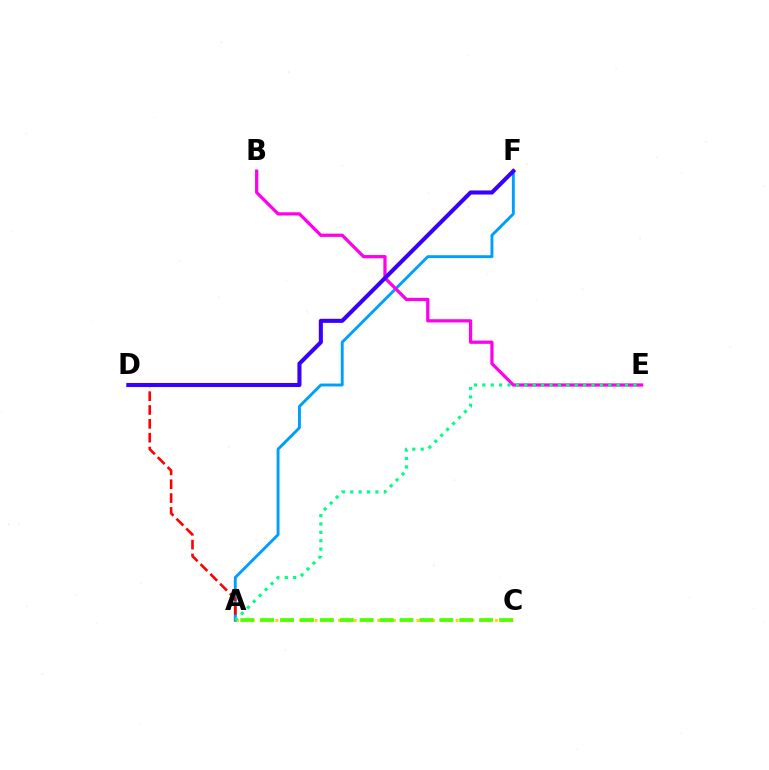{('A', 'C'): [{'color': '#ffd500', 'line_style': 'dotted', 'thickness': 2.13}, {'color': '#4fff00', 'line_style': 'dashed', 'thickness': 2.7}], ('A', 'F'): [{'color': '#009eff', 'line_style': 'solid', 'thickness': 2.09}], ('B', 'E'): [{'color': '#ff00ed', 'line_style': 'solid', 'thickness': 2.33}], ('A', 'D'): [{'color': '#ff0000', 'line_style': 'dashed', 'thickness': 1.88}], ('A', 'E'): [{'color': '#00ff86', 'line_style': 'dotted', 'thickness': 2.28}], ('D', 'F'): [{'color': '#3700ff', 'line_style': 'solid', 'thickness': 2.93}]}